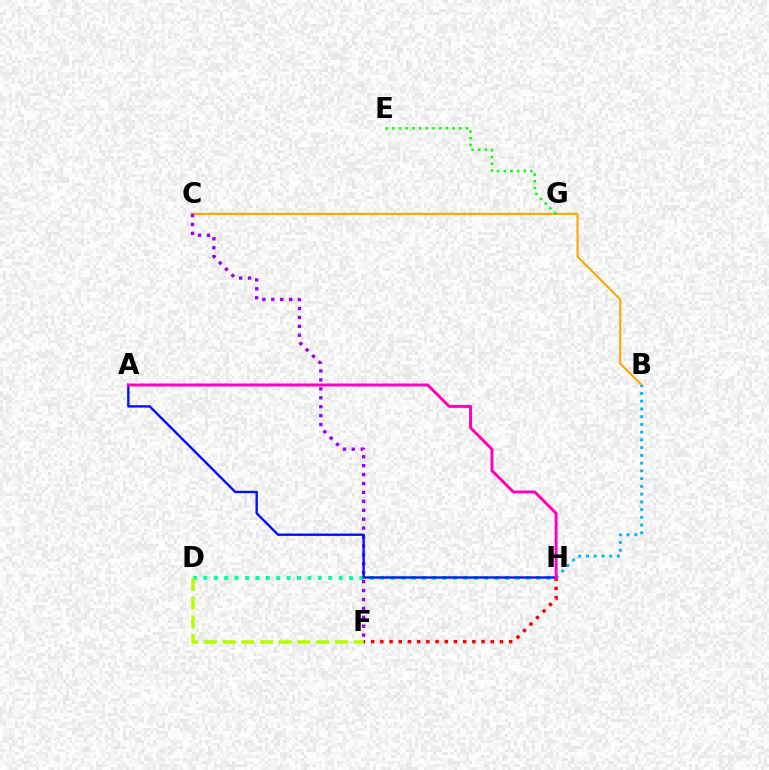{('D', 'H'): [{'color': '#00ff9d', 'line_style': 'dotted', 'thickness': 2.83}], ('B', 'C'): [{'color': '#ffa500', 'line_style': 'solid', 'thickness': 1.51}], ('D', 'F'): [{'color': '#b3ff00', 'line_style': 'dashed', 'thickness': 2.54}], ('B', 'H'): [{'color': '#00b5ff', 'line_style': 'dotted', 'thickness': 2.1}], ('C', 'F'): [{'color': '#9b00ff', 'line_style': 'dotted', 'thickness': 2.42}], ('E', 'G'): [{'color': '#08ff00', 'line_style': 'dotted', 'thickness': 1.82}], ('F', 'H'): [{'color': '#ff0000', 'line_style': 'dotted', 'thickness': 2.5}], ('A', 'H'): [{'color': '#0010ff', 'line_style': 'solid', 'thickness': 1.7}, {'color': '#ff00bd', 'line_style': 'solid', 'thickness': 2.12}]}